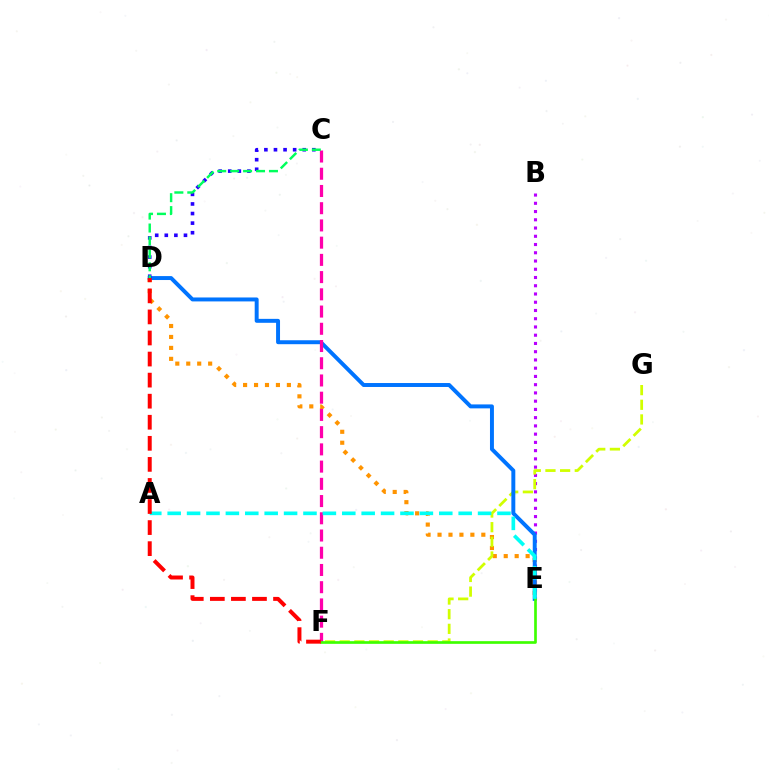{('B', 'E'): [{'color': '#b900ff', 'line_style': 'dotted', 'thickness': 2.24}], ('D', 'E'): [{'color': '#ff9400', 'line_style': 'dotted', 'thickness': 2.97}, {'color': '#0074ff', 'line_style': 'solid', 'thickness': 2.84}], ('F', 'G'): [{'color': '#d1ff00', 'line_style': 'dashed', 'thickness': 1.99}], ('C', 'F'): [{'color': '#ff00ac', 'line_style': 'dashed', 'thickness': 2.34}], ('C', 'D'): [{'color': '#2500ff', 'line_style': 'dotted', 'thickness': 2.61}, {'color': '#00ff5c', 'line_style': 'dashed', 'thickness': 1.76}], ('E', 'F'): [{'color': '#3dff00', 'line_style': 'solid', 'thickness': 1.92}], ('A', 'E'): [{'color': '#00fff6', 'line_style': 'dashed', 'thickness': 2.64}], ('D', 'F'): [{'color': '#ff0000', 'line_style': 'dashed', 'thickness': 2.86}]}